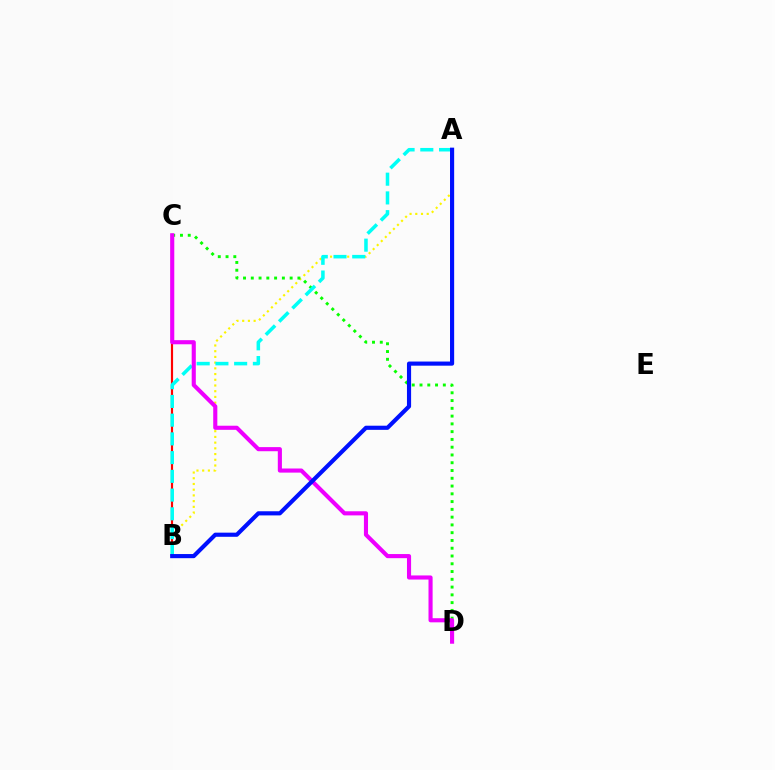{('B', 'C'): [{'color': '#ff0000', 'line_style': 'solid', 'thickness': 1.56}], ('A', 'B'): [{'color': '#fcf500', 'line_style': 'dotted', 'thickness': 1.55}, {'color': '#00fff6', 'line_style': 'dashed', 'thickness': 2.54}, {'color': '#0010ff', 'line_style': 'solid', 'thickness': 2.98}], ('C', 'D'): [{'color': '#08ff00', 'line_style': 'dotted', 'thickness': 2.11}, {'color': '#ee00ff', 'line_style': 'solid', 'thickness': 2.96}]}